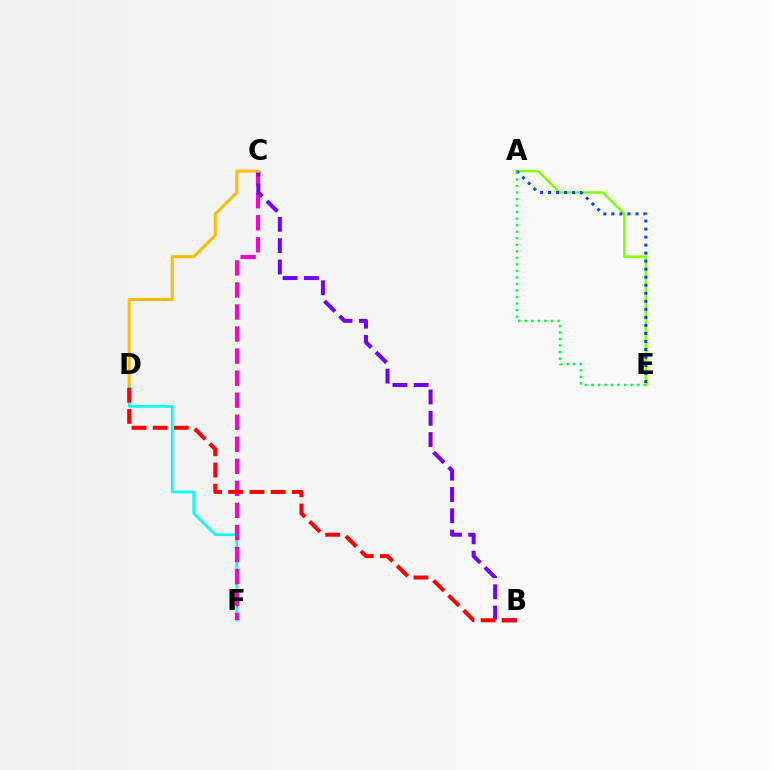{('A', 'E'): [{'color': '#84ff00', 'line_style': 'solid', 'thickness': 1.79}, {'color': '#004bff', 'line_style': 'dotted', 'thickness': 2.18}, {'color': '#00ff39', 'line_style': 'dotted', 'thickness': 1.78}], ('D', 'F'): [{'color': '#00fff6', 'line_style': 'solid', 'thickness': 1.92}], ('C', 'F'): [{'color': '#ff00cf', 'line_style': 'dashed', 'thickness': 2.99}], ('B', 'C'): [{'color': '#7200ff', 'line_style': 'dashed', 'thickness': 2.89}], ('B', 'D'): [{'color': '#ff0000', 'line_style': 'dashed', 'thickness': 2.88}], ('C', 'D'): [{'color': '#ffbd00', 'line_style': 'solid', 'thickness': 2.19}]}